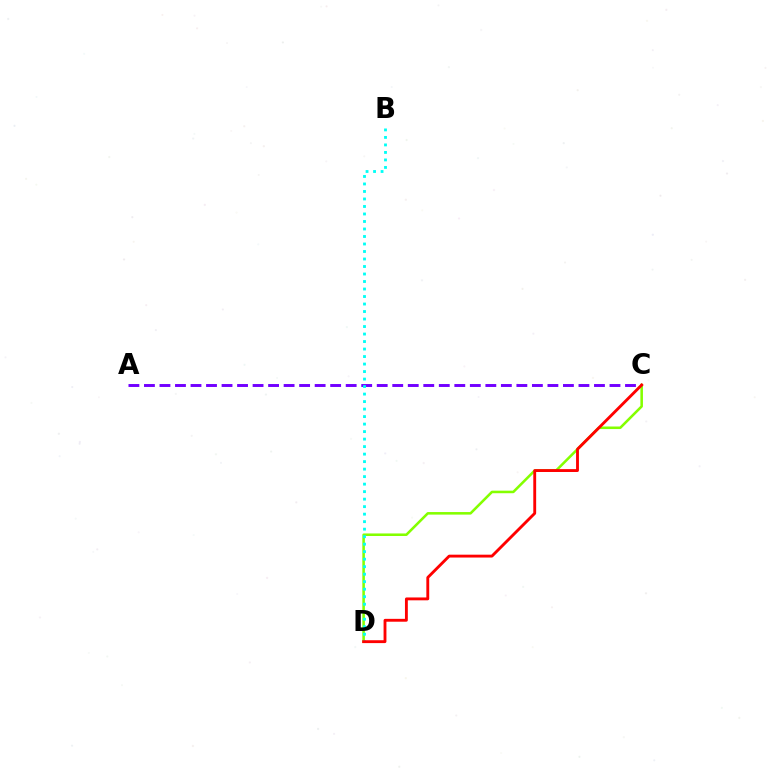{('A', 'C'): [{'color': '#7200ff', 'line_style': 'dashed', 'thickness': 2.11}], ('C', 'D'): [{'color': '#84ff00', 'line_style': 'solid', 'thickness': 1.84}, {'color': '#ff0000', 'line_style': 'solid', 'thickness': 2.06}], ('B', 'D'): [{'color': '#00fff6', 'line_style': 'dotted', 'thickness': 2.04}]}